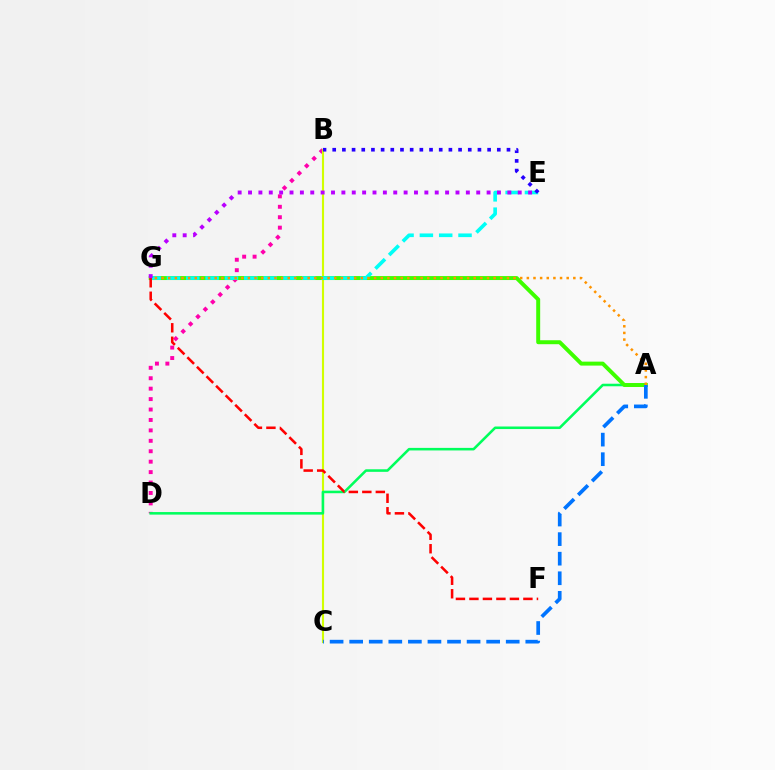{('B', 'D'): [{'color': '#ff00ac', 'line_style': 'dotted', 'thickness': 2.83}], ('B', 'C'): [{'color': '#d1ff00', 'line_style': 'solid', 'thickness': 1.52}], ('A', 'D'): [{'color': '#00ff5c', 'line_style': 'solid', 'thickness': 1.84}], ('A', 'G'): [{'color': '#3dff00', 'line_style': 'solid', 'thickness': 2.85}, {'color': '#ff9400', 'line_style': 'dotted', 'thickness': 1.8}], ('E', 'G'): [{'color': '#00fff6', 'line_style': 'dashed', 'thickness': 2.63}, {'color': '#b900ff', 'line_style': 'dotted', 'thickness': 2.82}], ('A', 'C'): [{'color': '#0074ff', 'line_style': 'dashed', 'thickness': 2.66}], ('B', 'E'): [{'color': '#2500ff', 'line_style': 'dotted', 'thickness': 2.63}], ('F', 'G'): [{'color': '#ff0000', 'line_style': 'dashed', 'thickness': 1.83}]}